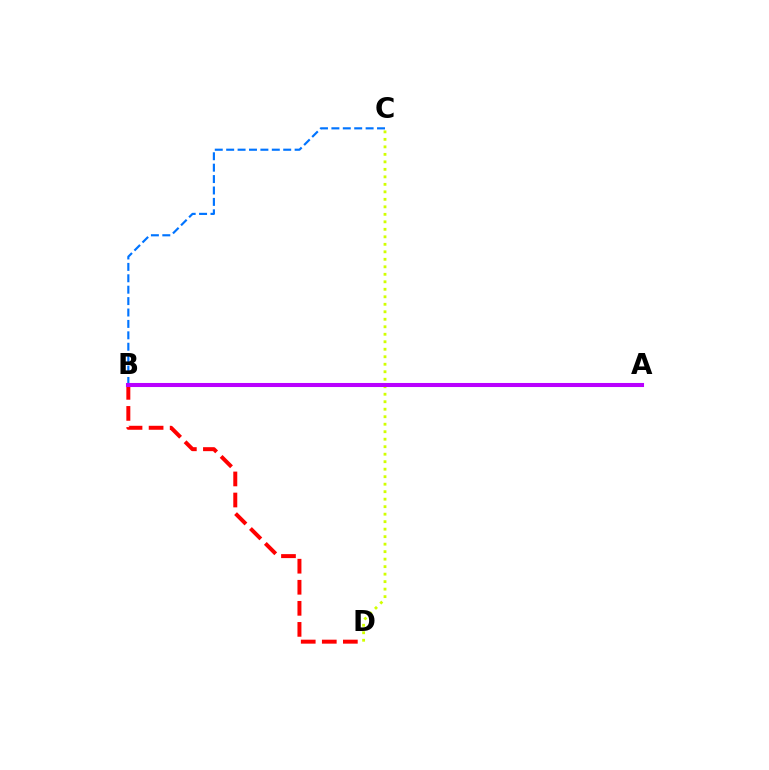{('B', 'D'): [{'color': '#ff0000', 'line_style': 'dashed', 'thickness': 2.86}], ('B', 'C'): [{'color': '#0074ff', 'line_style': 'dashed', 'thickness': 1.55}], ('C', 'D'): [{'color': '#d1ff00', 'line_style': 'dotted', 'thickness': 2.04}], ('A', 'B'): [{'color': '#00ff5c', 'line_style': 'dotted', 'thickness': 2.05}, {'color': '#b900ff', 'line_style': 'solid', 'thickness': 2.92}]}